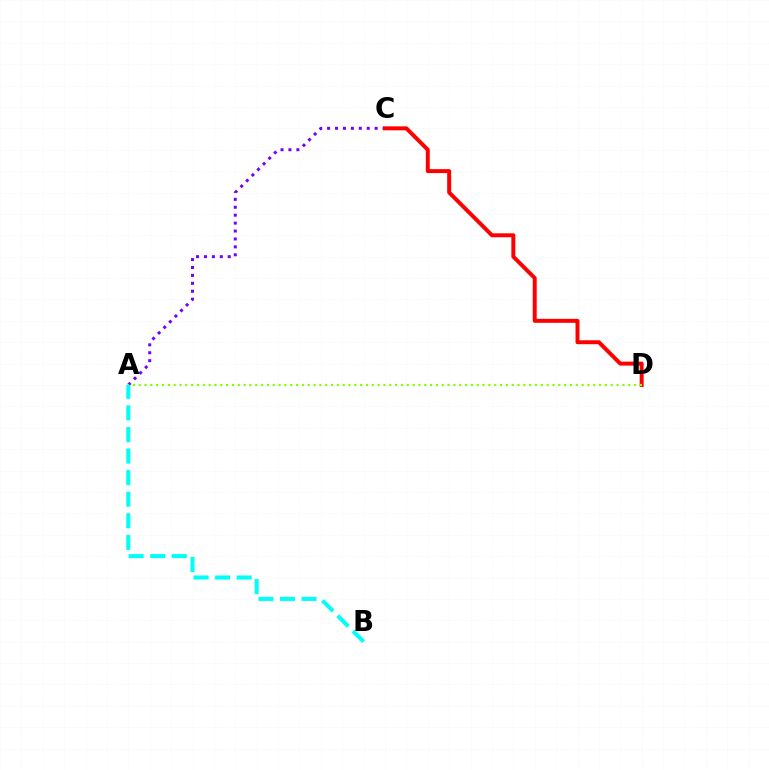{('A', 'C'): [{'color': '#7200ff', 'line_style': 'dotted', 'thickness': 2.15}], ('C', 'D'): [{'color': '#ff0000', 'line_style': 'solid', 'thickness': 2.85}], ('A', 'D'): [{'color': '#84ff00', 'line_style': 'dotted', 'thickness': 1.58}], ('A', 'B'): [{'color': '#00fff6', 'line_style': 'dashed', 'thickness': 2.93}]}